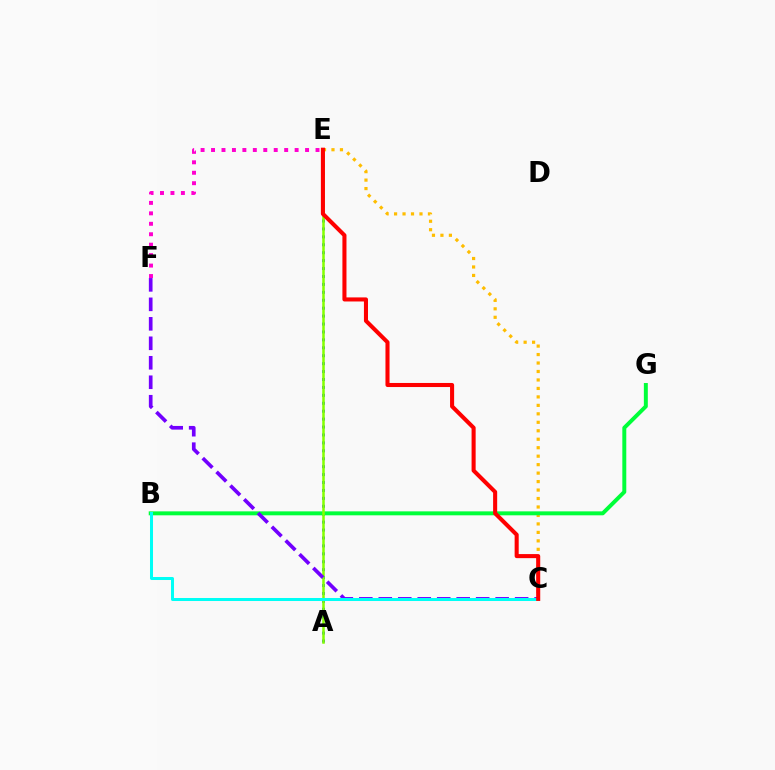{('C', 'E'): [{'color': '#ffbd00', 'line_style': 'dotted', 'thickness': 2.3}, {'color': '#ff0000', 'line_style': 'solid', 'thickness': 2.93}], ('A', 'E'): [{'color': '#004bff', 'line_style': 'dotted', 'thickness': 2.15}, {'color': '#84ff00', 'line_style': 'solid', 'thickness': 1.82}], ('B', 'G'): [{'color': '#00ff39', 'line_style': 'solid', 'thickness': 2.84}], ('E', 'F'): [{'color': '#ff00cf', 'line_style': 'dotted', 'thickness': 2.84}], ('C', 'F'): [{'color': '#7200ff', 'line_style': 'dashed', 'thickness': 2.65}], ('B', 'C'): [{'color': '#00fff6', 'line_style': 'solid', 'thickness': 2.17}]}